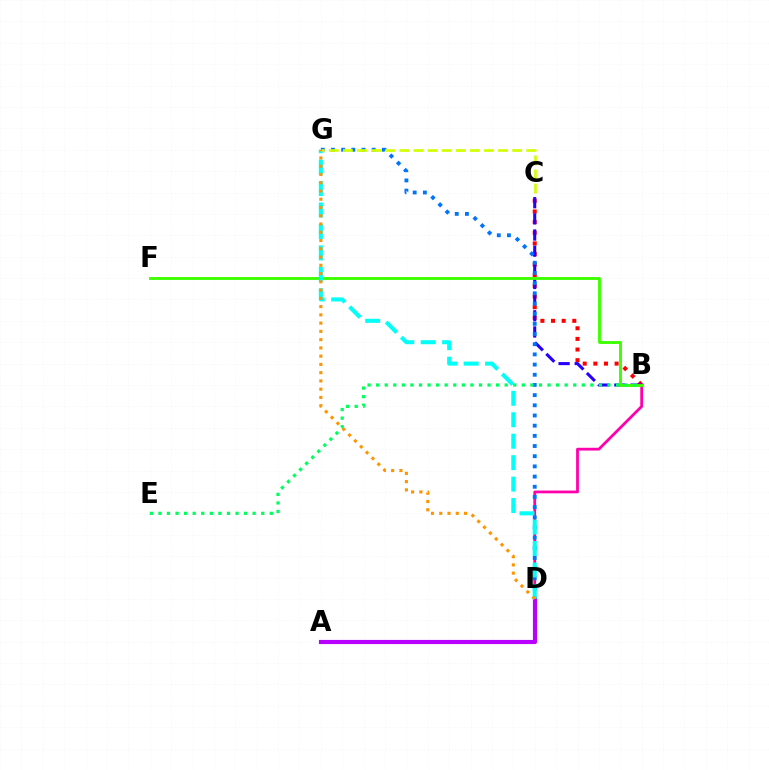{('B', 'C'): [{'color': '#ff0000', 'line_style': 'dotted', 'thickness': 2.89}, {'color': '#2500ff', 'line_style': 'dashed', 'thickness': 2.2}], ('B', 'D'): [{'color': '#ff00ac', 'line_style': 'solid', 'thickness': 2.0}], ('B', 'F'): [{'color': '#3dff00', 'line_style': 'solid', 'thickness': 2.07}], ('A', 'D'): [{'color': '#b900ff', 'line_style': 'solid', 'thickness': 2.99}], ('D', 'G'): [{'color': '#0074ff', 'line_style': 'dotted', 'thickness': 2.77}, {'color': '#00fff6', 'line_style': 'dashed', 'thickness': 2.91}, {'color': '#ff9400', 'line_style': 'dotted', 'thickness': 2.24}], ('B', 'E'): [{'color': '#00ff5c', 'line_style': 'dotted', 'thickness': 2.33}], ('C', 'G'): [{'color': '#d1ff00', 'line_style': 'dashed', 'thickness': 1.92}]}